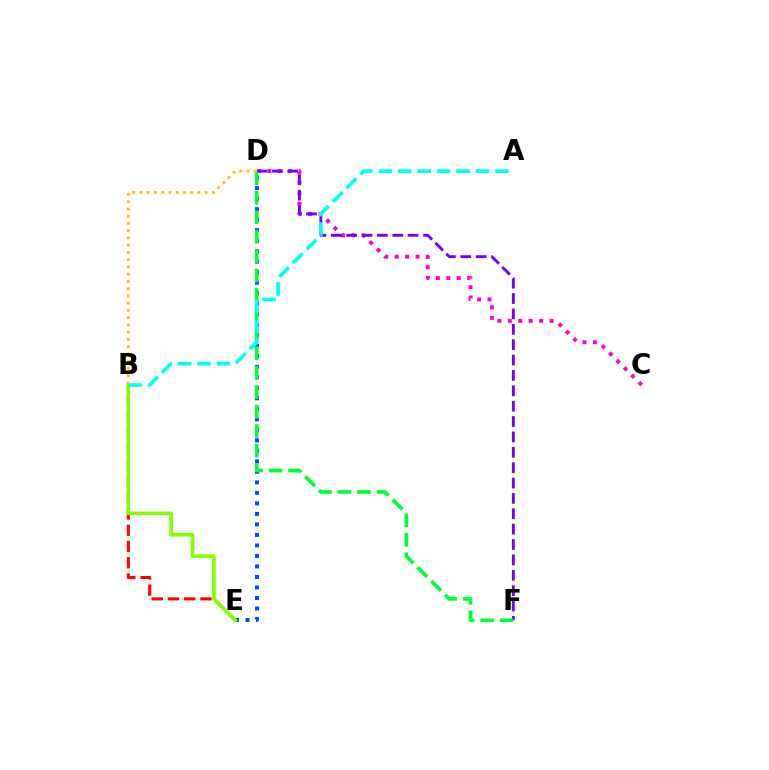{('D', 'E'): [{'color': '#004bff', 'line_style': 'dotted', 'thickness': 2.86}], ('C', 'D'): [{'color': '#ff00cf', 'line_style': 'dotted', 'thickness': 2.83}], ('D', 'F'): [{'color': '#7200ff', 'line_style': 'dashed', 'thickness': 2.09}, {'color': '#00ff39', 'line_style': 'dashed', 'thickness': 2.64}], ('B', 'E'): [{'color': '#ff0000', 'line_style': 'dashed', 'thickness': 2.21}, {'color': '#84ff00', 'line_style': 'solid', 'thickness': 2.62}], ('A', 'B'): [{'color': '#00fff6', 'line_style': 'dashed', 'thickness': 2.64}], ('B', 'D'): [{'color': '#ffbd00', 'line_style': 'dotted', 'thickness': 1.97}]}